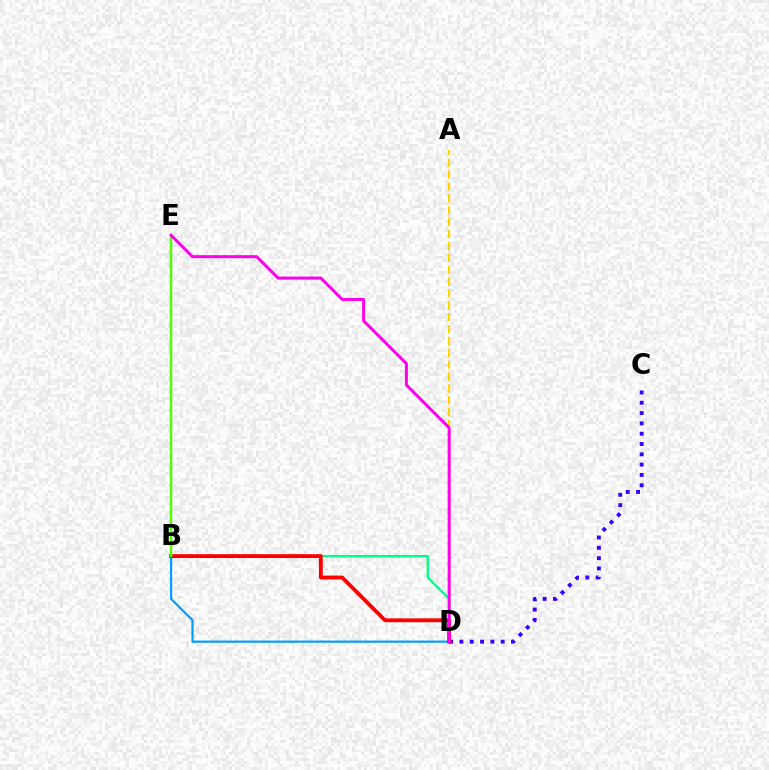{('B', 'D'): [{'color': '#00ff86', 'line_style': 'solid', 'thickness': 1.68}, {'color': '#009eff', 'line_style': 'solid', 'thickness': 1.58}, {'color': '#ff0000', 'line_style': 'solid', 'thickness': 2.77}], ('A', 'D'): [{'color': '#ffd500', 'line_style': 'dashed', 'thickness': 1.61}], ('C', 'D'): [{'color': '#3700ff', 'line_style': 'dotted', 'thickness': 2.8}], ('B', 'E'): [{'color': '#4fff00', 'line_style': 'solid', 'thickness': 1.74}], ('D', 'E'): [{'color': '#ff00ed', 'line_style': 'solid', 'thickness': 2.15}]}